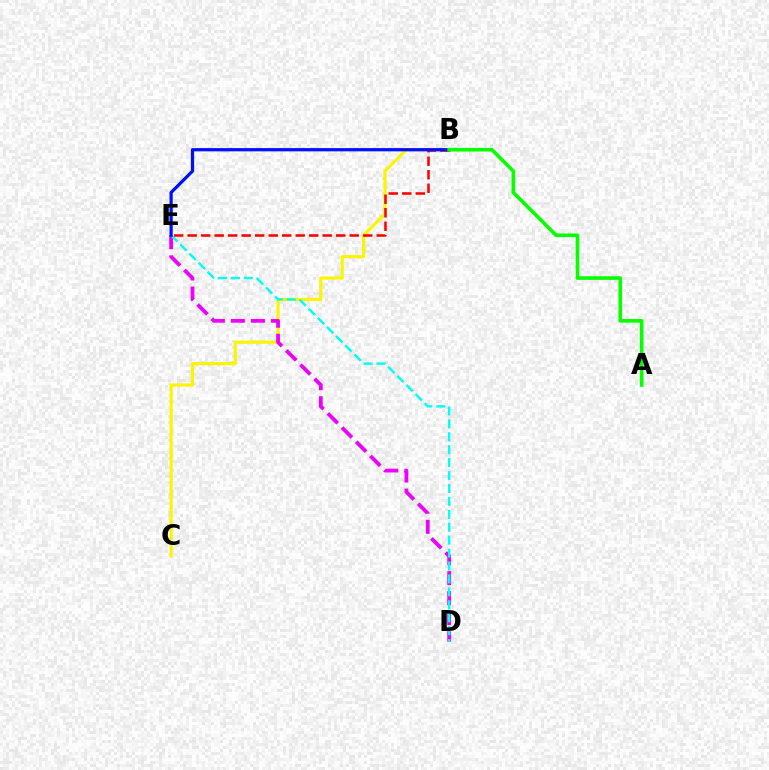{('B', 'C'): [{'color': '#fcf500', 'line_style': 'solid', 'thickness': 2.26}], ('D', 'E'): [{'color': '#ee00ff', 'line_style': 'dashed', 'thickness': 2.72}, {'color': '#00fff6', 'line_style': 'dashed', 'thickness': 1.76}], ('B', 'E'): [{'color': '#ff0000', 'line_style': 'dashed', 'thickness': 1.83}, {'color': '#0010ff', 'line_style': 'solid', 'thickness': 2.34}], ('A', 'B'): [{'color': '#08ff00', 'line_style': 'solid', 'thickness': 2.59}]}